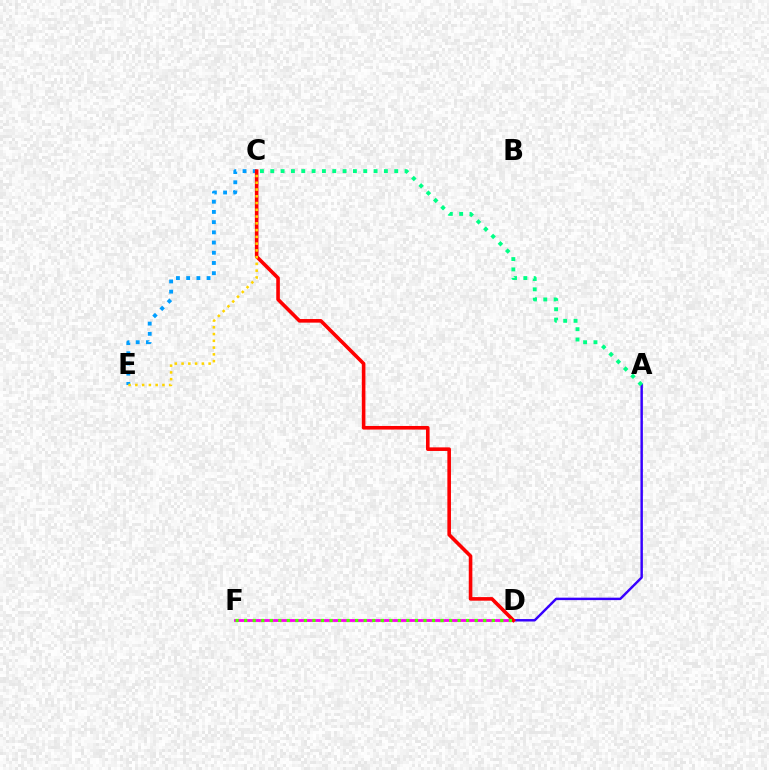{('A', 'D'): [{'color': '#3700ff', 'line_style': 'solid', 'thickness': 1.76}], ('C', 'E'): [{'color': '#009eff', 'line_style': 'dotted', 'thickness': 2.77}, {'color': '#ffd500', 'line_style': 'dotted', 'thickness': 1.84}], ('D', 'F'): [{'color': '#ff00ed', 'line_style': 'solid', 'thickness': 2.03}, {'color': '#4fff00', 'line_style': 'dotted', 'thickness': 2.32}], ('C', 'D'): [{'color': '#ff0000', 'line_style': 'solid', 'thickness': 2.59}], ('A', 'C'): [{'color': '#00ff86', 'line_style': 'dotted', 'thickness': 2.81}]}